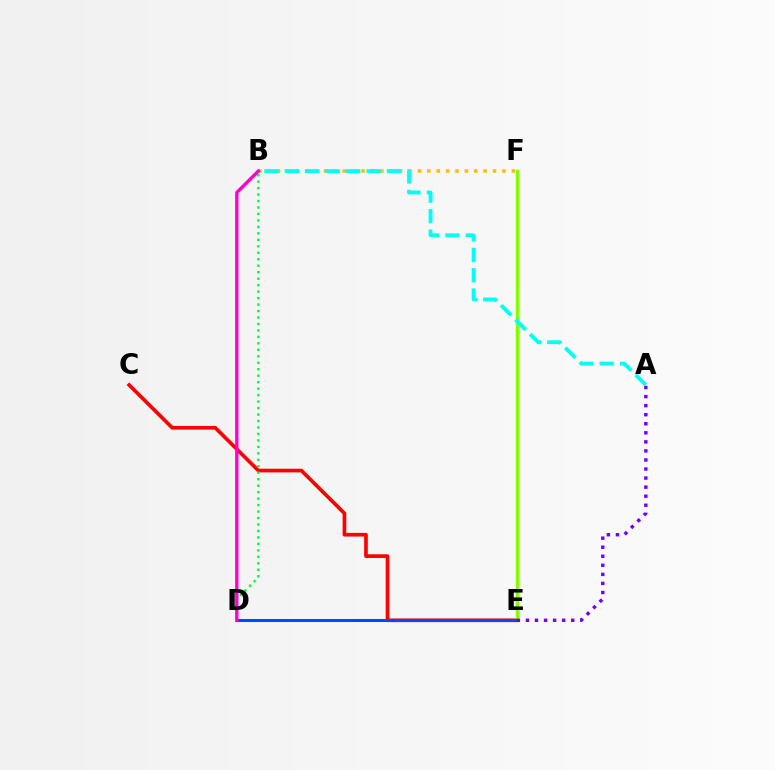{('C', 'E'): [{'color': '#ff0000', 'line_style': 'solid', 'thickness': 2.64}], ('B', 'F'): [{'color': '#ffbd00', 'line_style': 'dotted', 'thickness': 2.55}], ('E', 'F'): [{'color': '#84ff00', 'line_style': 'solid', 'thickness': 2.51}], ('D', 'E'): [{'color': '#004bff', 'line_style': 'solid', 'thickness': 2.18}], ('A', 'E'): [{'color': '#7200ff', 'line_style': 'dotted', 'thickness': 2.46}], ('B', 'D'): [{'color': '#00ff39', 'line_style': 'dotted', 'thickness': 1.76}, {'color': '#ff00cf', 'line_style': 'solid', 'thickness': 2.41}], ('A', 'B'): [{'color': '#00fff6', 'line_style': 'dashed', 'thickness': 2.77}]}